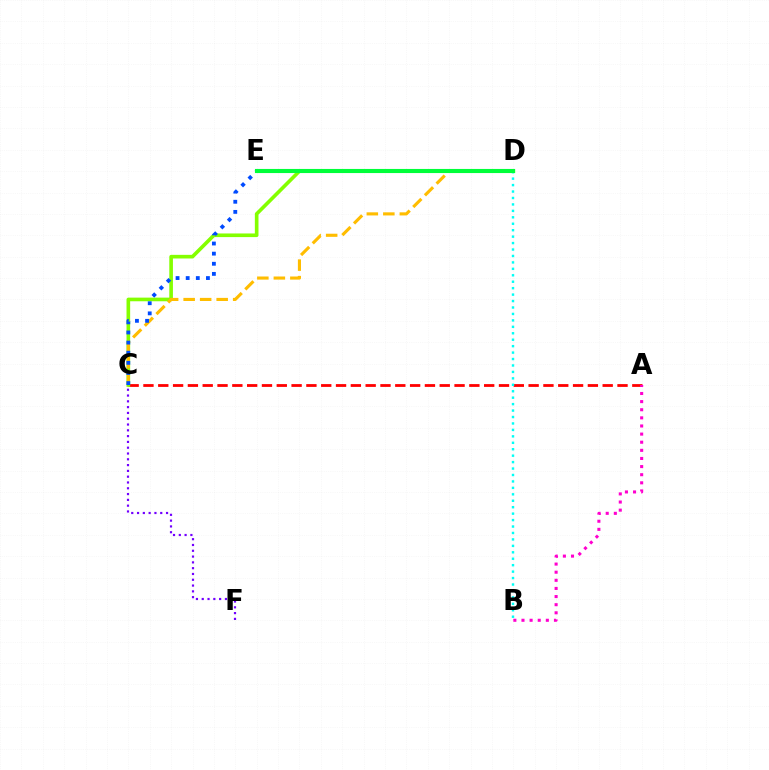{('A', 'C'): [{'color': '#ff0000', 'line_style': 'dashed', 'thickness': 2.01}], ('A', 'B'): [{'color': '#ff00cf', 'line_style': 'dotted', 'thickness': 2.21}], ('C', 'D'): [{'color': '#84ff00', 'line_style': 'solid', 'thickness': 2.62}, {'color': '#ffbd00', 'line_style': 'dashed', 'thickness': 2.24}], ('C', 'E'): [{'color': '#004bff', 'line_style': 'dotted', 'thickness': 2.75}], ('B', 'D'): [{'color': '#00fff6', 'line_style': 'dotted', 'thickness': 1.75}], ('D', 'E'): [{'color': '#00ff39', 'line_style': 'solid', 'thickness': 2.96}], ('C', 'F'): [{'color': '#7200ff', 'line_style': 'dotted', 'thickness': 1.57}]}